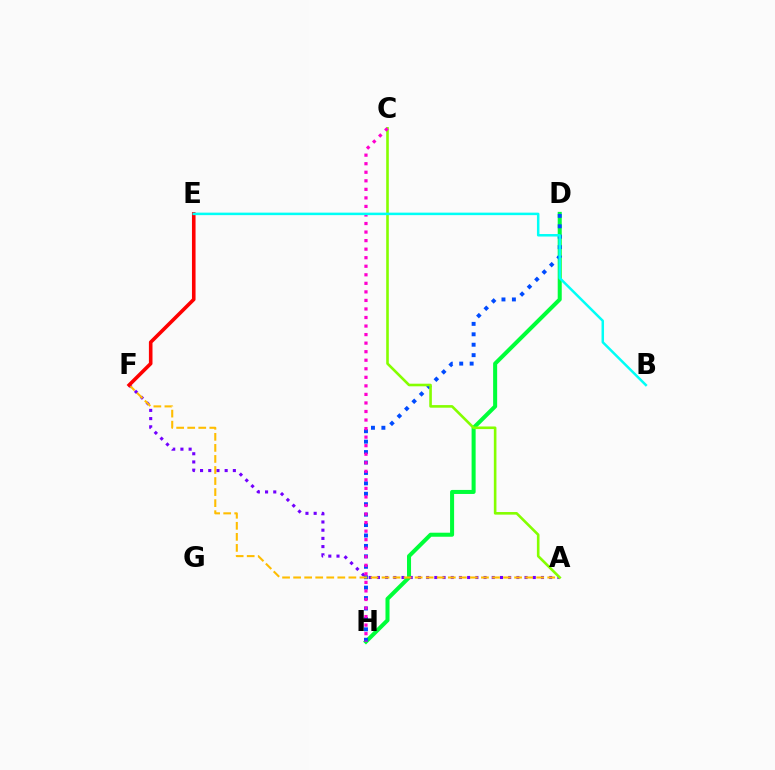{('D', 'H'): [{'color': '#00ff39', 'line_style': 'solid', 'thickness': 2.9}, {'color': '#004bff', 'line_style': 'dotted', 'thickness': 2.83}], ('A', 'F'): [{'color': '#7200ff', 'line_style': 'dotted', 'thickness': 2.23}, {'color': '#ffbd00', 'line_style': 'dashed', 'thickness': 1.5}], ('E', 'F'): [{'color': '#ff0000', 'line_style': 'solid', 'thickness': 2.59}], ('A', 'C'): [{'color': '#84ff00', 'line_style': 'solid', 'thickness': 1.88}], ('C', 'H'): [{'color': '#ff00cf', 'line_style': 'dotted', 'thickness': 2.32}], ('B', 'E'): [{'color': '#00fff6', 'line_style': 'solid', 'thickness': 1.8}]}